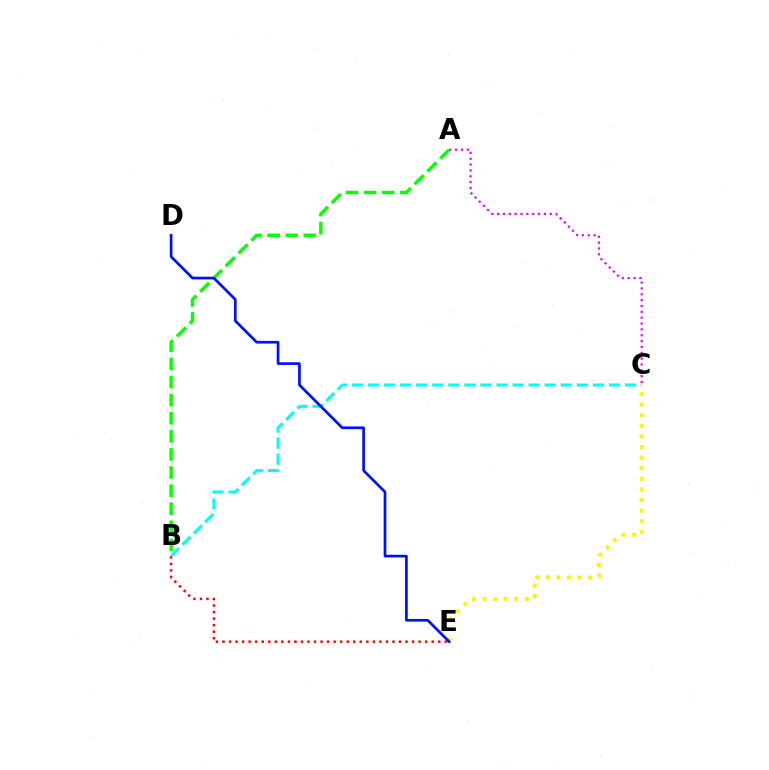{('B', 'E'): [{'color': '#ff0000', 'line_style': 'dotted', 'thickness': 1.78}], ('A', 'C'): [{'color': '#ee00ff', 'line_style': 'dotted', 'thickness': 1.59}], ('B', 'C'): [{'color': '#00fff6', 'line_style': 'dashed', 'thickness': 2.18}], ('A', 'B'): [{'color': '#08ff00', 'line_style': 'dashed', 'thickness': 2.46}], ('C', 'E'): [{'color': '#fcf500', 'line_style': 'dotted', 'thickness': 2.88}], ('D', 'E'): [{'color': '#0010ff', 'line_style': 'solid', 'thickness': 1.94}]}